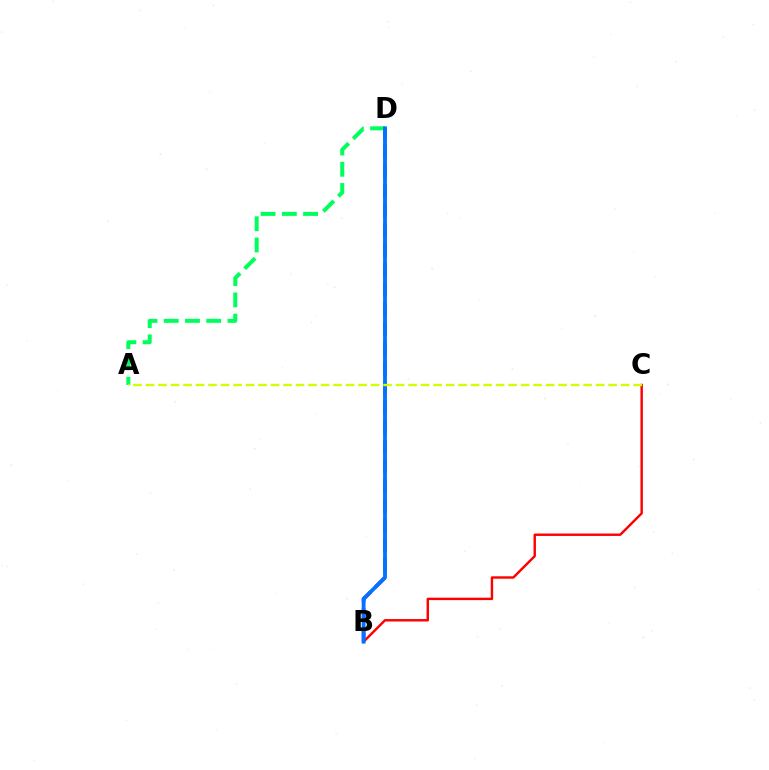{('B', 'D'): [{'color': '#b900ff', 'line_style': 'dashed', 'thickness': 2.67}, {'color': '#0074ff', 'line_style': 'solid', 'thickness': 2.76}], ('A', 'D'): [{'color': '#00ff5c', 'line_style': 'dashed', 'thickness': 2.89}], ('B', 'C'): [{'color': '#ff0000', 'line_style': 'solid', 'thickness': 1.74}], ('A', 'C'): [{'color': '#d1ff00', 'line_style': 'dashed', 'thickness': 1.7}]}